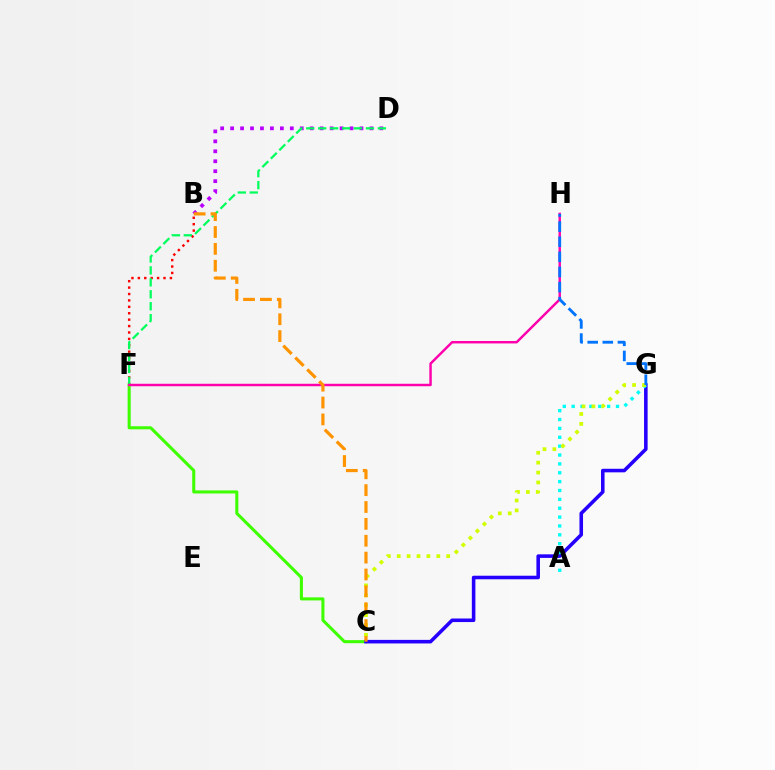{('B', 'F'): [{'color': '#ff0000', 'line_style': 'dotted', 'thickness': 1.74}], ('C', 'F'): [{'color': '#3dff00', 'line_style': 'solid', 'thickness': 2.2}], ('C', 'G'): [{'color': '#2500ff', 'line_style': 'solid', 'thickness': 2.57}, {'color': '#d1ff00', 'line_style': 'dotted', 'thickness': 2.69}], ('A', 'G'): [{'color': '#00fff6', 'line_style': 'dotted', 'thickness': 2.41}], ('B', 'D'): [{'color': '#b900ff', 'line_style': 'dotted', 'thickness': 2.7}], ('D', 'F'): [{'color': '#00ff5c', 'line_style': 'dashed', 'thickness': 1.62}], ('F', 'H'): [{'color': '#ff00ac', 'line_style': 'solid', 'thickness': 1.76}], ('G', 'H'): [{'color': '#0074ff', 'line_style': 'dashed', 'thickness': 2.05}], ('B', 'C'): [{'color': '#ff9400', 'line_style': 'dashed', 'thickness': 2.29}]}